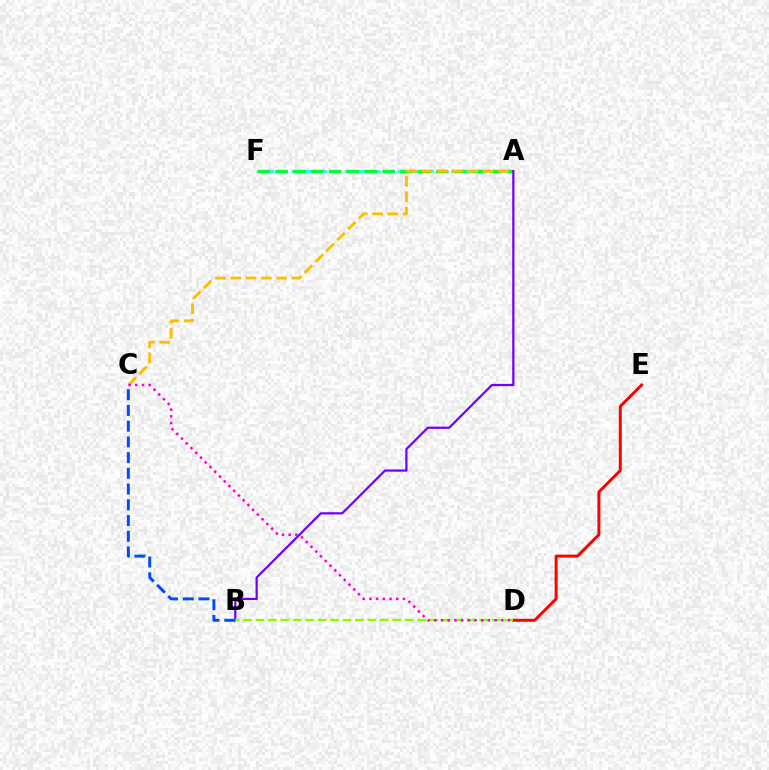{('D', 'E'): [{'color': '#ff0000', 'line_style': 'solid', 'thickness': 2.14}], ('A', 'F'): [{'color': '#00fff6', 'line_style': 'dashed', 'thickness': 1.81}, {'color': '#00ff39', 'line_style': 'dashed', 'thickness': 2.43}], ('A', 'B'): [{'color': '#7200ff', 'line_style': 'solid', 'thickness': 1.61}], ('B', 'D'): [{'color': '#84ff00', 'line_style': 'dashed', 'thickness': 1.69}], ('B', 'C'): [{'color': '#004bff', 'line_style': 'dashed', 'thickness': 2.14}], ('A', 'C'): [{'color': '#ffbd00', 'line_style': 'dashed', 'thickness': 2.08}], ('C', 'D'): [{'color': '#ff00cf', 'line_style': 'dotted', 'thickness': 1.82}]}